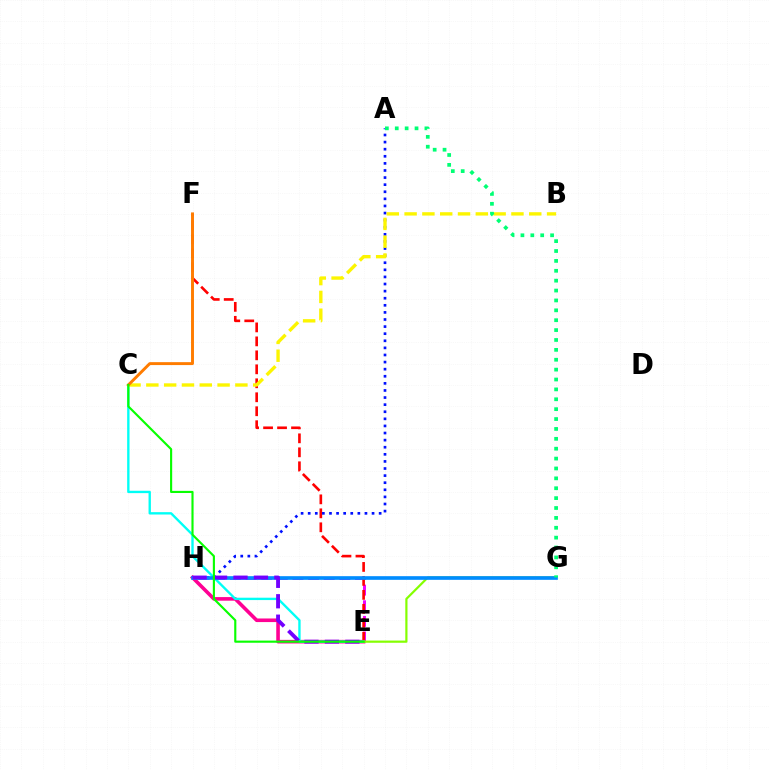{('E', 'H'): [{'color': '#ee00ff', 'line_style': 'dashed', 'thickness': 2.12}, {'color': '#ff0094', 'line_style': 'solid', 'thickness': 2.59}, {'color': '#7200ff', 'line_style': 'dashed', 'thickness': 2.78}], ('E', 'F'): [{'color': '#ff0000', 'line_style': 'dashed', 'thickness': 1.9}], ('A', 'H'): [{'color': '#0010ff', 'line_style': 'dotted', 'thickness': 1.93}], ('C', 'E'): [{'color': '#00fff6', 'line_style': 'solid', 'thickness': 1.7}, {'color': '#08ff00', 'line_style': 'solid', 'thickness': 1.54}], ('B', 'C'): [{'color': '#fcf500', 'line_style': 'dashed', 'thickness': 2.42}], ('E', 'G'): [{'color': '#84ff00', 'line_style': 'solid', 'thickness': 1.58}], ('G', 'H'): [{'color': '#008cff', 'line_style': 'solid', 'thickness': 2.63}], ('A', 'G'): [{'color': '#00ff74', 'line_style': 'dotted', 'thickness': 2.69}], ('C', 'F'): [{'color': '#ff7c00', 'line_style': 'solid', 'thickness': 2.11}]}